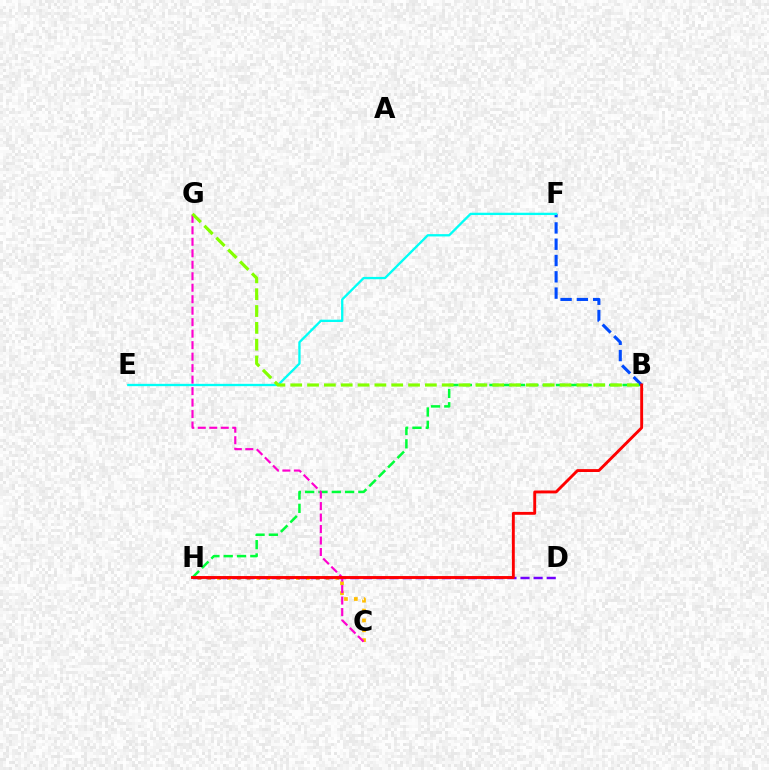{('C', 'H'): [{'color': '#ffbd00', 'line_style': 'dotted', 'thickness': 2.68}], ('B', 'H'): [{'color': '#00ff39', 'line_style': 'dashed', 'thickness': 1.81}, {'color': '#ff0000', 'line_style': 'solid', 'thickness': 2.08}], ('B', 'F'): [{'color': '#004bff', 'line_style': 'dashed', 'thickness': 2.21}], ('D', 'H'): [{'color': '#7200ff', 'line_style': 'dashed', 'thickness': 1.78}], ('E', 'F'): [{'color': '#00fff6', 'line_style': 'solid', 'thickness': 1.67}], ('C', 'G'): [{'color': '#ff00cf', 'line_style': 'dashed', 'thickness': 1.56}], ('B', 'G'): [{'color': '#84ff00', 'line_style': 'dashed', 'thickness': 2.29}]}